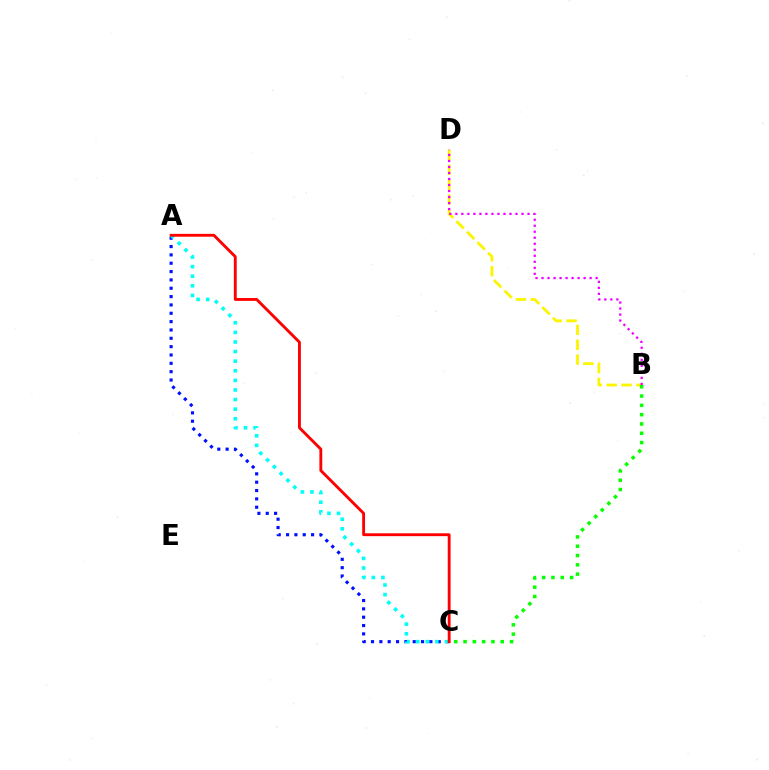{('A', 'C'): [{'color': '#0010ff', 'line_style': 'dotted', 'thickness': 2.27}, {'color': '#00fff6', 'line_style': 'dotted', 'thickness': 2.61}, {'color': '#ff0000', 'line_style': 'solid', 'thickness': 2.06}], ('B', 'D'): [{'color': '#fcf500', 'line_style': 'dashed', 'thickness': 2.02}, {'color': '#ee00ff', 'line_style': 'dotted', 'thickness': 1.63}], ('B', 'C'): [{'color': '#08ff00', 'line_style': 'dotted', 'thickness': 2.53}]}